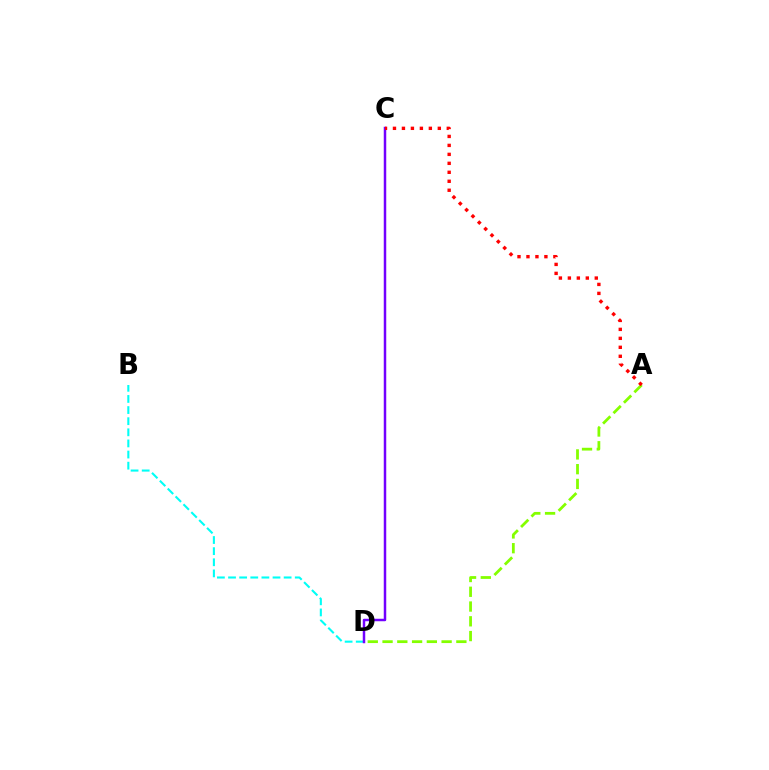{('A', 'D'): [{'color': '#84ff00', 'line_style': 'dashed', 'thickness': 2.01}], ('B', 'D'): [{'color': '#00fff6', 'line_style': 'dashed', 'thickness': 1.51}], ('C', 'D'): [{'color': '#7200ff', 'line_style': 'solid', 'thickness': 1.79}], ('A', 'C'): [{'color': '#ff0000', 'line_style': 'dotted', 'thickness': 2.44}]}